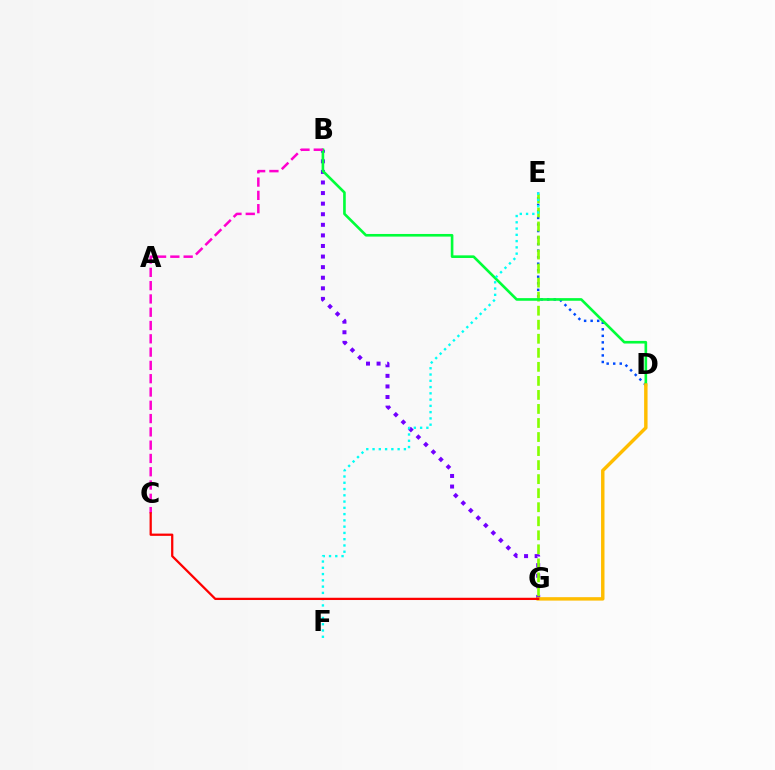{('B', 'G'): [{'color': '#7200ff', 'line_style': 'dotted', 'thickness': 2.88}], ('D', 'E'): [{'color': '#004bff', 'line_style': 'dotted', 'thickness': 1.78}], ('E', 'G'): [{'color': '#84ff00', 'line_style': 'dashed', 'thickness': 1.91}], ('B', 'D'): [{'color': '#00ff39', 'line_style': 'solid', 'thickness': 1.89}], ('B', 'C'): [{'color': '#ff00cf', 'line_style': 'dashed', 'thickness': 1.81}], ('D', 'G'): [{'color': '#ffbd00', 'line_style': 'solid', 'thickness': 2.47}], ('E', 'F'): [{'color': '#00fff6', 'line_style': 'dotted', 'thickness': 1.7}], ('C', 'G'): [{'color': '#ff0000', 'line_style': 'solid', 'thickness': 1.63}]}